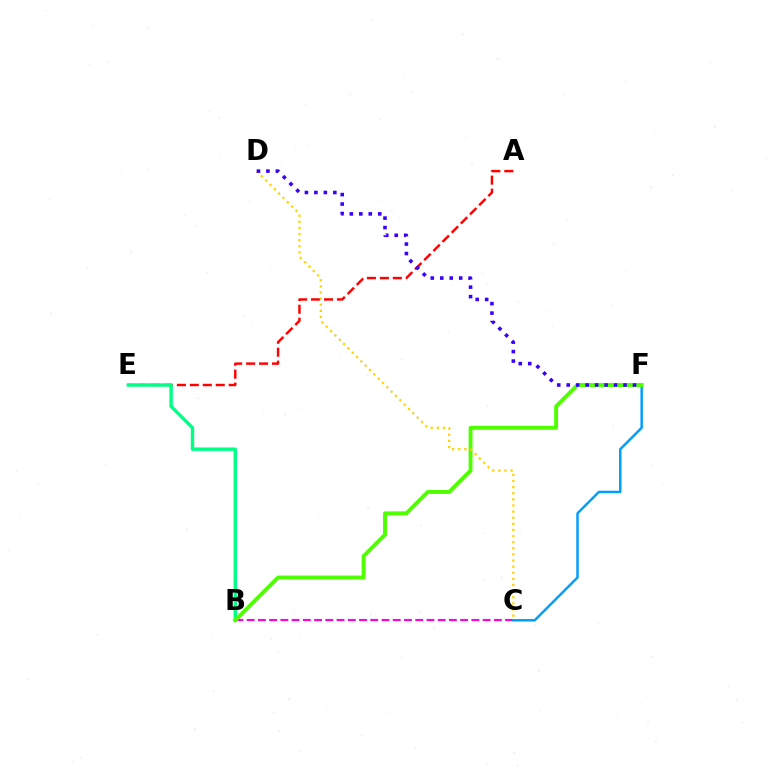{('B', 'C'): [{'color': '#ff00ed', 'line_style': 'dashed', 'thickness': 1.53}], ('A', 'E'): [{'color': '#ff0000', 'line_style': 'dashed', 'thickness': 1.76}], ('B', 'E'): [{'color': '#00ff86', 'line_style': 'solid', 'thickness': 2.46}], ('C', 'F'): [{'color': '#009eff', 'line_style': 'solid', 'thickness': 1.78}], ('B', 'F'): [{'color': '#4fff00', 'line_style': 'solid', 'thickness': 2.81}], ('C', 'D'): [{'color': '#ffd500', 'line_style': 'dotted', 'thickness': 1.66}], ('D', 'F'): [{'color': '#3700ff', 'line_style': 'dotted', 'thickness': 2.57}]}